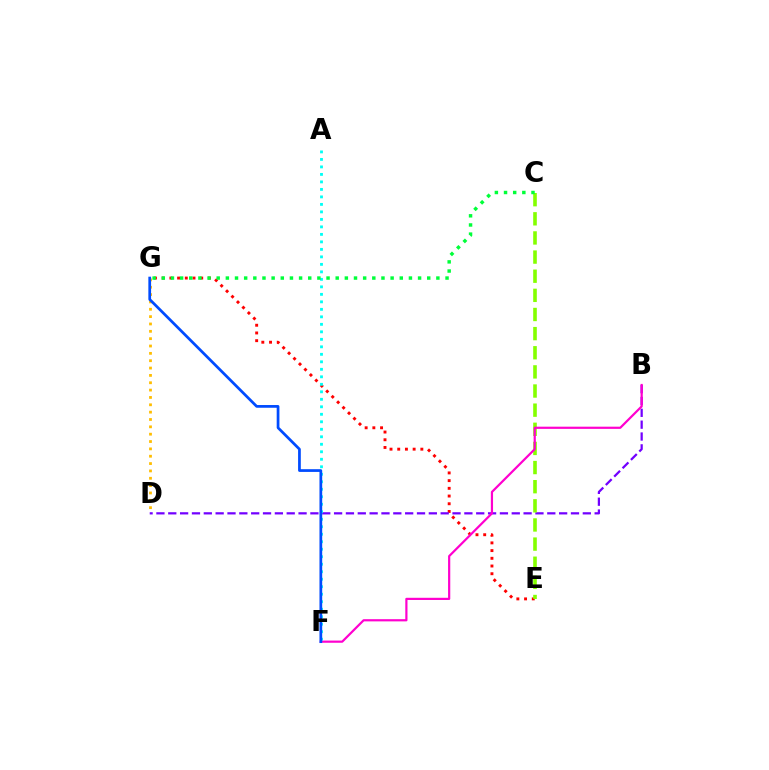{('E', 'G'): [{'color': '#ff0000', 'line_style': 'dotted', 'thickness': 2.09}], ('B', 'D'): [{'color': '#7200ff', 'line_style': 'dashed', 'thickness': 1.61}], ('C', 'E'): [{'color': '#84ff00', 'line_style': 'dashed', 'thickness': 2.6}], ('D', 'G'): [{'color': '#ffbd00', 'line_style': 'dotted', 'thickness': 2.0}], ('B', 'F'): [{'color': '#ff00cf', 'line_style': 'solid', 'thickness': 1.58}], ('A', 'F'): [{'color': '#00fff6', 'line_style': 'dotted', 'thickness': 2.04}], ('F', 'G'): [{'color': '#004bff', 'line_style': 'solid', 'thickness': 1.96}], ('C', 'G'): [{'color': '#00ff39', 'line_style': 'dotted', 'thickness': 2.49}]}